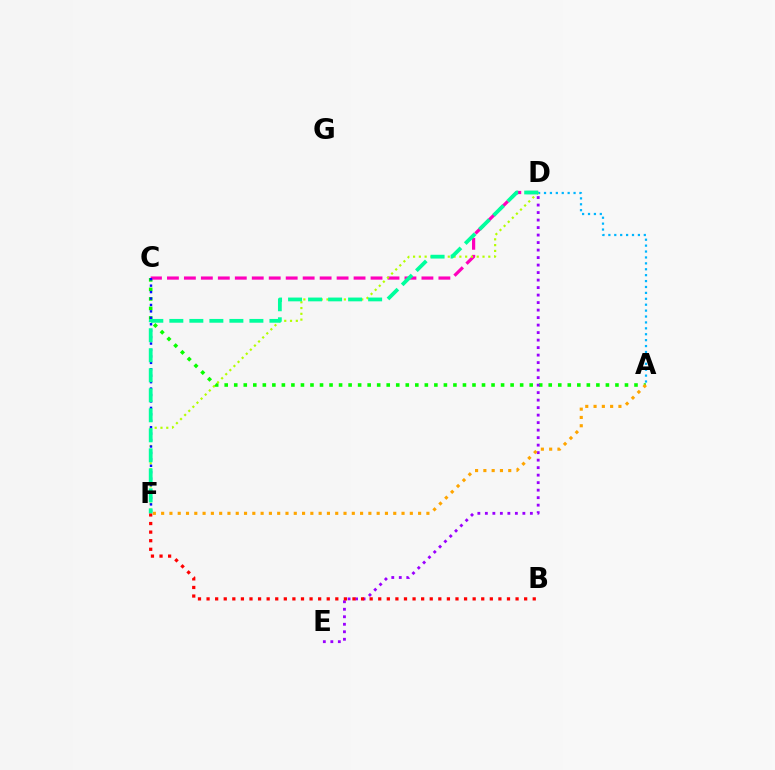{('A', 'C'): [{'color': '#08ff00', 'line_style': 'dotted', 'thickness': 2.59}], ('C', 'D'): [{'color': '#ff00bd', 'line_style': 'dashed', 'thickness': 2.3}], ('D', 'E'): [{'color': '#9b00ff', 'line_style': 'dotted', 'thickness': 2.04}], ('A', 'D'): [{'color': '#00b5ff', 'line_style': 'dotted', 'thickness': 1.61}], ('B', 'F'): [{'color': '#ff0000', 'line_style': 'dotted', 'thickness': 2.33}], ('D', 'F'): [{'color': '#b3ff00', 'line_style': 'dotted', 'thickness': 1.57}, {'color': '#00ff9d', 'line_style': 'dashed', 'thickness': 2.72}], ('C', 'F'): [{'color': '#0010ff', 'line_style': 'dotted', 'thickness': 1.75}], ('A', 'F'): [{'color': '#ffa500', 'line_style': 'dotted', 'thickness': 2.25}]}